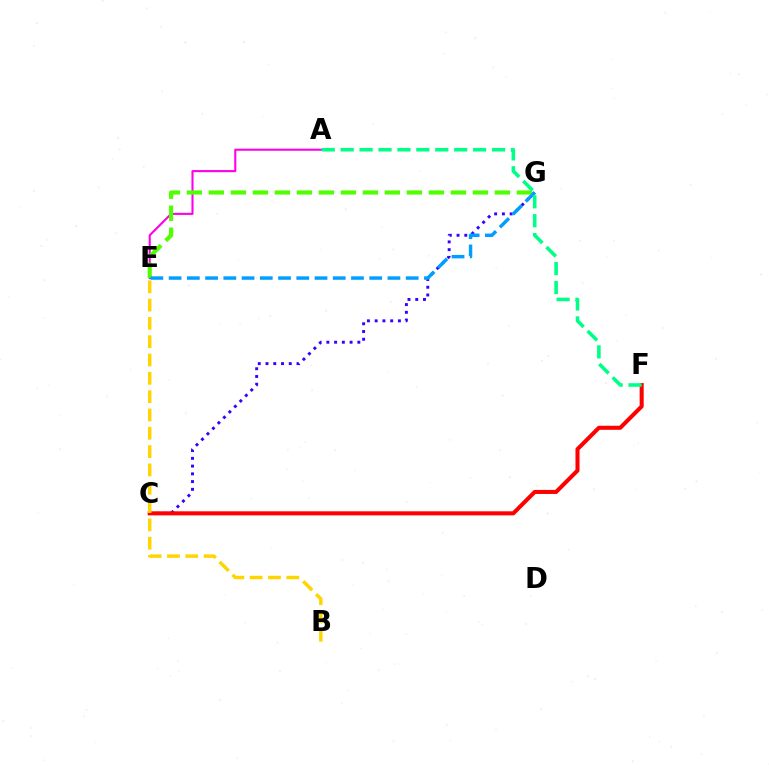{('A', 'E'): [{'color': '#ff00ed', 'line_style': 'solid', 'thickness': 1.52}], ('C', 'G'): [{'color': '#3700ff', 'line_style': 'dotted', 'thickness': 2.1}], ('E', 'G'): [{'color': '#4fff00', 'line_style': 'dashed', 'thickness': 2.99}, {'color': '#009eff', 'line_style': 'dashed', 'thickness': 2.48}], ('C', 'F'): [{'color': '#ff0000', 'line_style': 'solid', 'thickness': 2.92}], ('A', 'F'): [{'color': '#00ff86', 'line_style': 'dashed', 'thickness': 2.57}], ('B', 'E'): [{'color': '#ffd500', 'line_style': 'dashed', 'thickness': 2.49}]}